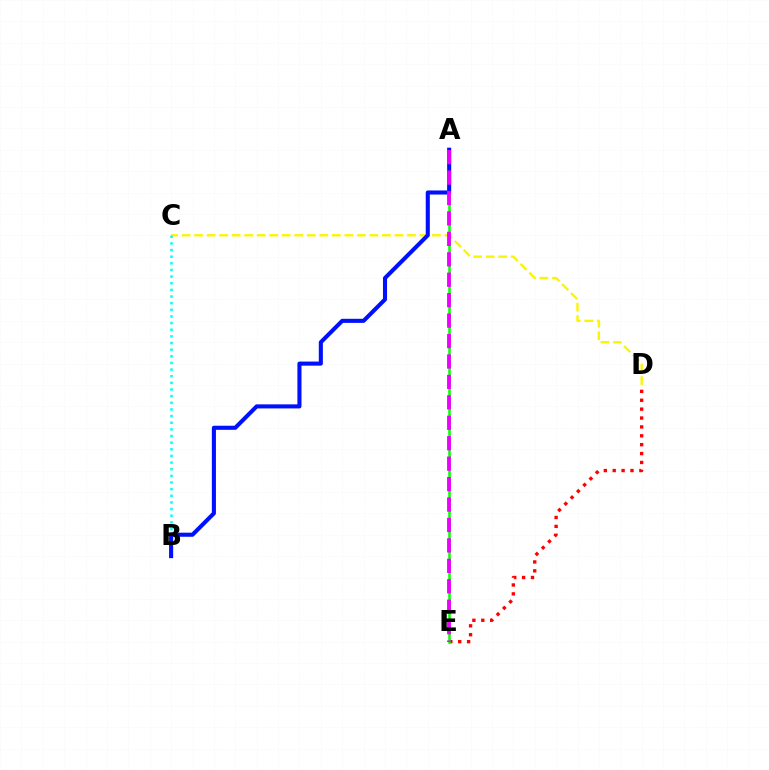{('C', 'D'): [{'color': '#fcf500', 'line_style': 'dashed', 'thickness': 1.7}], ('B', 'C'): [{'color': '#00fff6', 'line_style': 'dotted', 'thickness': 1.8}], ('D', 'E'): [{'color': '#ff0000', 'line_style': 'dotted', 'thickness': 2.41}], ('A', 'E'): [{'color': '#08ff00', 'line_style': 'solid', 'thickness': 1.83}, {'color': '#ee00ff', 'line_style': 'dashed', 'thickness': 2.78}], ('A', 'B'): [{'color': '#0010ff', 'line_style': 'solid', 'thickness': 2.94}]}